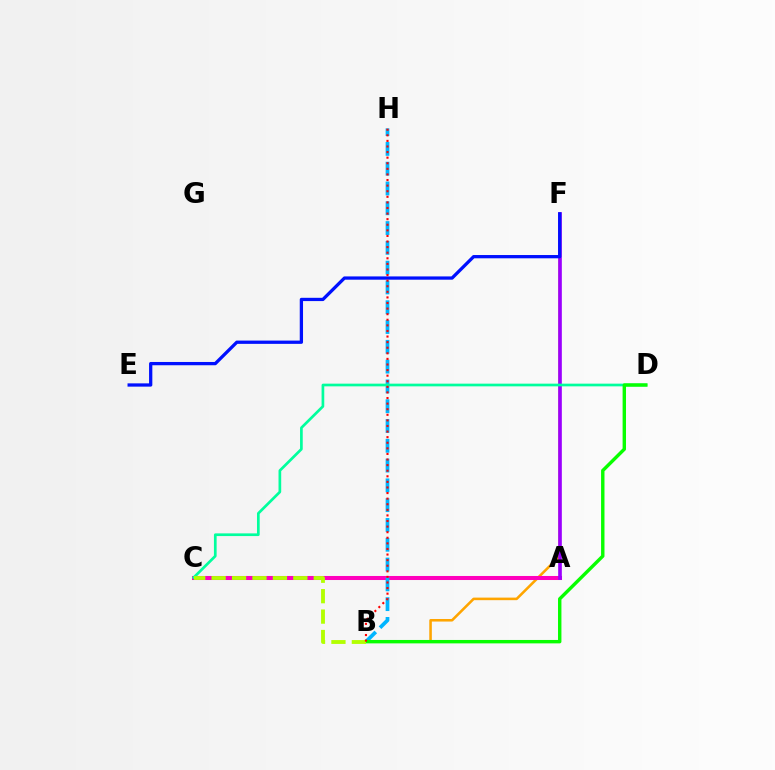{('B', 'F'): [{'color': '#ffa500', 'line_style': 'solid', 'thickness': 1.85}], ('A', 'C'): [{'color': '#ff00bd', 'line_style': 'solid', 'thickness': 2.91}], ('B', 'H'): [{'color': '#00b5ff', 'line_style': 'dashed', 'thickness': 2.69}, {'color': '#ff0000', 'line_style': 'dotted', 'thickness': 1.52}], ('A', 'F'): [{'color': '#9b00ff', 'line_style': 'solid', 'thickness': 2.63}], ('E', 'F'): [{'color': '#0010ff', 'line_style': 'solid', 'thickness': 2.36}], ('C', 'D'): [{'color': '#00ff9d', 'line_style': 'solid', 'thickness': 1.94}], ('B', 'D'): [{'color': '#08ff00', 'line_style': 'solid', 'thickness': 2.45}], ('B', 'C'): [{'color': '#b3ff00', 'line_style': 'dashed', 'thickness': 2.77}]}